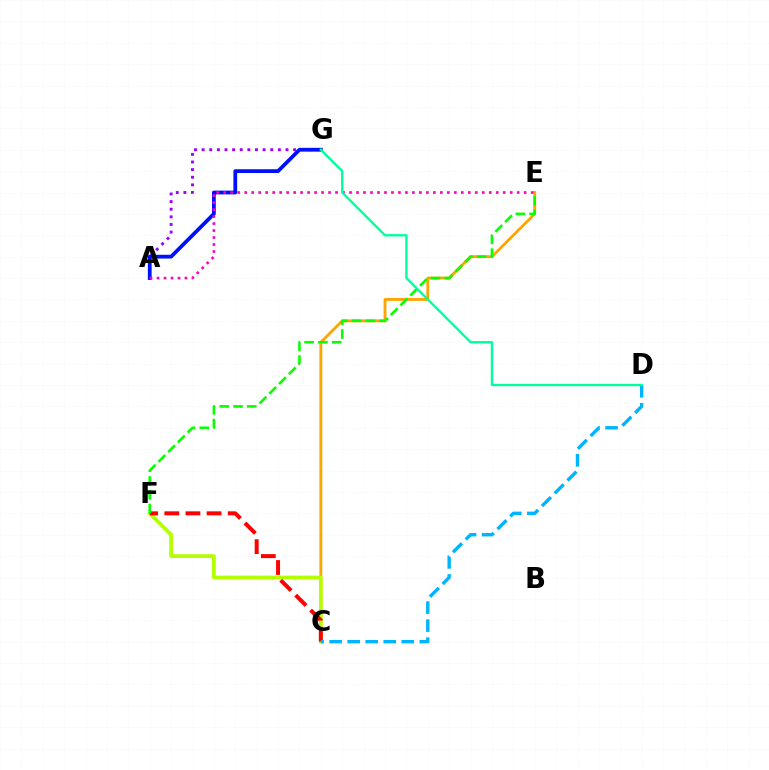{('A', 'G'): [{'color': '#9b00ff', 'line_style': 'dotted', 'thickness': 2.07}, {'color': '#0010ff', 'line_style': 'solid', 'thickness': 2.72}], ('C', 'E'): [{'color': '#ffa500', 'line_style': 'solid', 'thickness': 2.05}], ('C', 'F'): [{'color': '#b3ff00', 'line_style': 'solid', 'thickness': 2.7}, {'color': '#ff0000', 'line_style': 'dashed', 'thickness': 2.87}], ('A', 'E'): [{'color': '#ff00bd', 'line_style': 'dotted', 'thickness': 1.9}], ('E', 'F'): [{'color': '#08ff00', 'line_style': 'dashed', 'thickness': 1.87}], ('C', 'D'): [{'color': '#00b5ff', 'line_style': 'dashed', 'thickness': 2.45}], ('D', 'G'): [{'color': '#00ff9d', 'line_style': 'solid', 'thickness': 1.69}]}